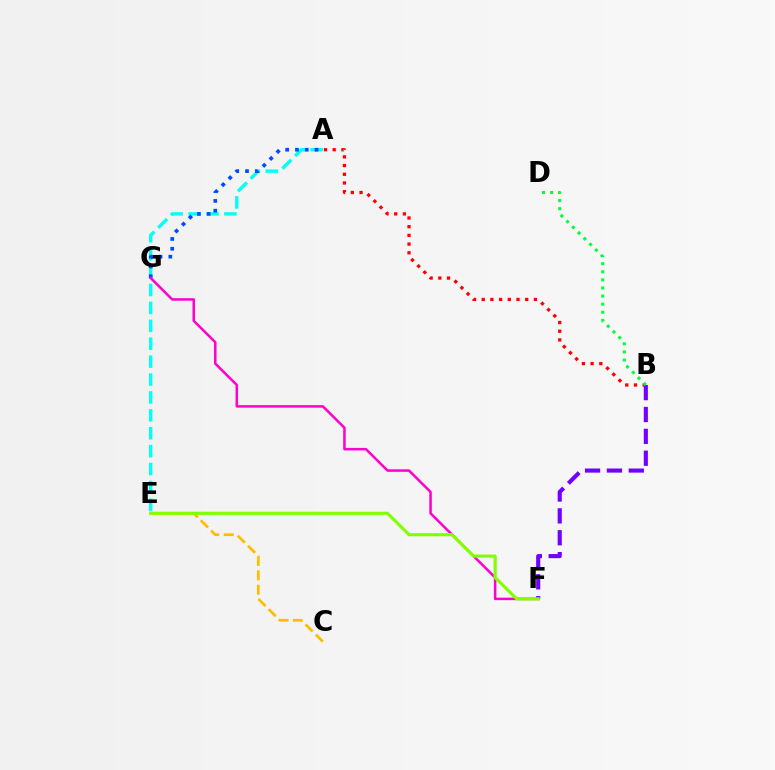{('A', 'E'): [{'color': '#00fff6', 'line_style': 'dashed', 'thickness': 2.43}], ('A', 'G'): [{'color': '#004bff', 'line_style': 'dotted', 'thickness': 2.66}], ('F', 'G'): [{'color': '#ff00cf', 'line_style': 'solid', 'thickness': 1.81}], ('A', 'B'): [{'color': '#ff0000', 'line_style': 'dotted', 'thickness': 2.36}], ('C', 'E'): [{'color': '#ffbd00', 'line_style': 'dashed', 'thickness': 1.96}], ('B', 'F'): [{'color': '#7200ff', 'line_style': 'dashed', 'thickness': 2.97}], ('B', 'D'): [{'color': '#00ff39', 'line_style': 'dotted', 'thickness': 2.2}], ('E', 'F'): [{'color': '#84ff00', 'line_style': 'solid', 'thickness': 2.28}]}